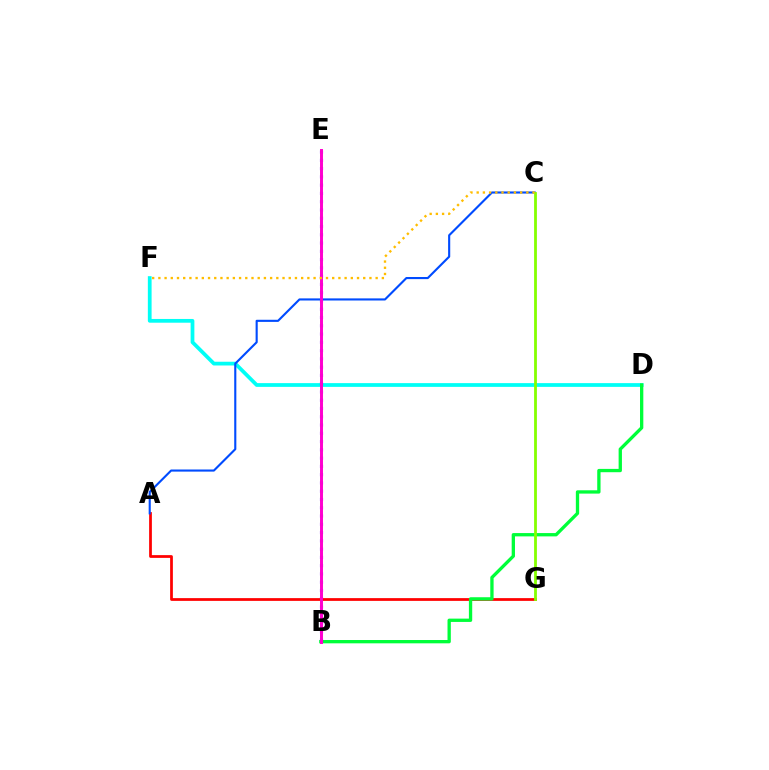{('D', 'F'): [{'color': '#00fff6', 'line_style': 'solid', 'thickness': 2.7}], ('A', 'G'): [{'color': '#ff0000', 'line_style': 'solid', 'thickness': 1.98}], ('B', 'D'): [{'color': '#00ff39', 'line_style': 'solid', 'thickness': 2.38}], ('B', 'E'): [{'color': '#7200ff', 'line_style': 'dotted', 'thickness': 2.25}, {'color': '#ff00cf', 'line_style': 'solid', 'thickness': 2.13}], ('A', 'C'): [{'color': '#004bff', 'line_style': 'solid', 'thickness': 1.53}], ('C', 'G'): [{'color': '#84ff00', 'line_style': 'solid', 'thickness': 2.01}], ('C', 'F'): [{'color': '#ffbd00', 'line_style': 'dotted', 'thickness': 1.69}]}